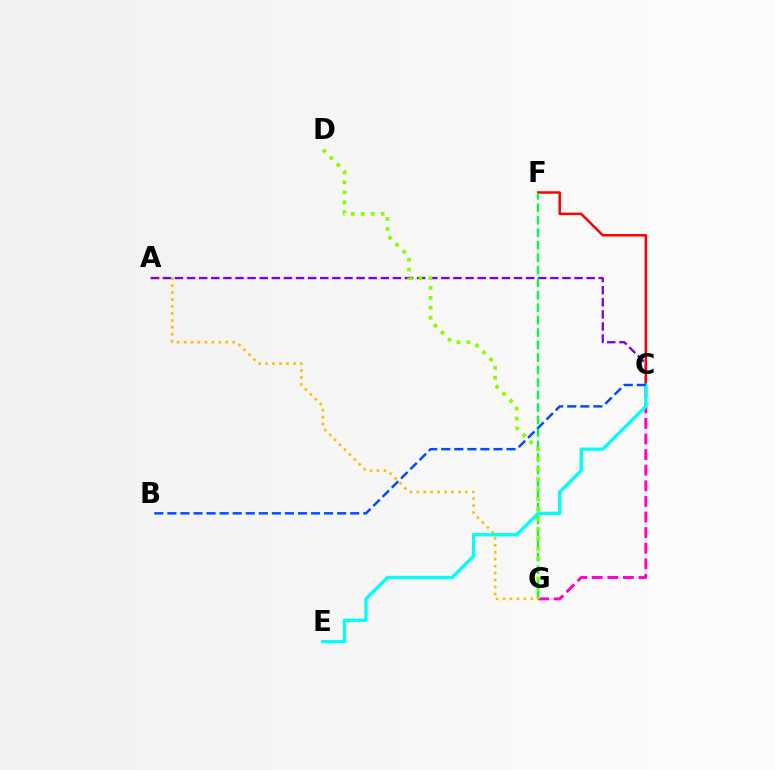{('A', 'G'): [{'color': '#ffbd00', 'line_style': 'dotted', 'thickness': 1.89}], ('A', 'C'): [{'color': '#7200ff', 'line_style': 'dashed', 'thickness': 1.65}], ('C', 'G'): [{'color': '#ff00cf', 'line_style': 'dashed', 'thickness': 2.12}], ('C', 'F'): [{'color': '#ff0000', 'line_style': 'solid', 'thickness': 1.79}], ('F', 'G'): [{'color': '#00ff39', 'line_style': 'dashed', 'thickness': 1.7}], ('C', 'E'): [{'color': '#00fff6', 'line_style': 'solid', 'thickness': 2.39}], ('D', 'G'): [{'color': '#84ff00', 'line_style': 'dotted', 'thickness': 2.7}], ('B', 'C'): [{'color': '#004bff', 'line_style': 'dashed', 'thickness': 1.77}]}